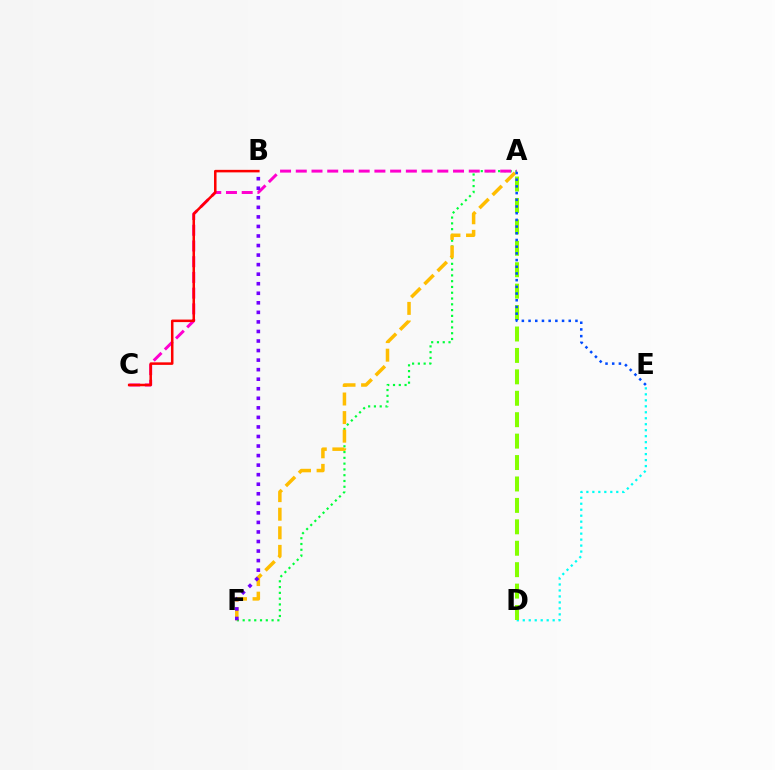{('A', 'F'): [{'color': '#00ff39', 'line_style': 'dotted', 'thickness': 1.57}, {'color': '#ffbd00', 'line_style': 'dashed', 'thickness': 2.52}], ('D', 'E'): [{'color': '#00fff6', 'line_style': 'dotted', 'thickness': 1.62}], ('A', 'C'): [{'color': '#ff00cf', 'line_style': 'dashed', 'thickness': 2.14}], ('B', 'C'): [{'color': '#ff0000', 'line_style': 'solid', 'thickness': 1.82}], ('B', 'F'): [{'color': '#7200ff', 'line_style': 'dotted', 'thickness': 2.59}], ('A', 'D'): [{'color': '#84ff00', 'line_style': 'dashed', 'thickness': 2.91}], ('A', 'E'): [{'color': '#004bff', 'line_style': 'dotted', 'thickness': 1.82}]}